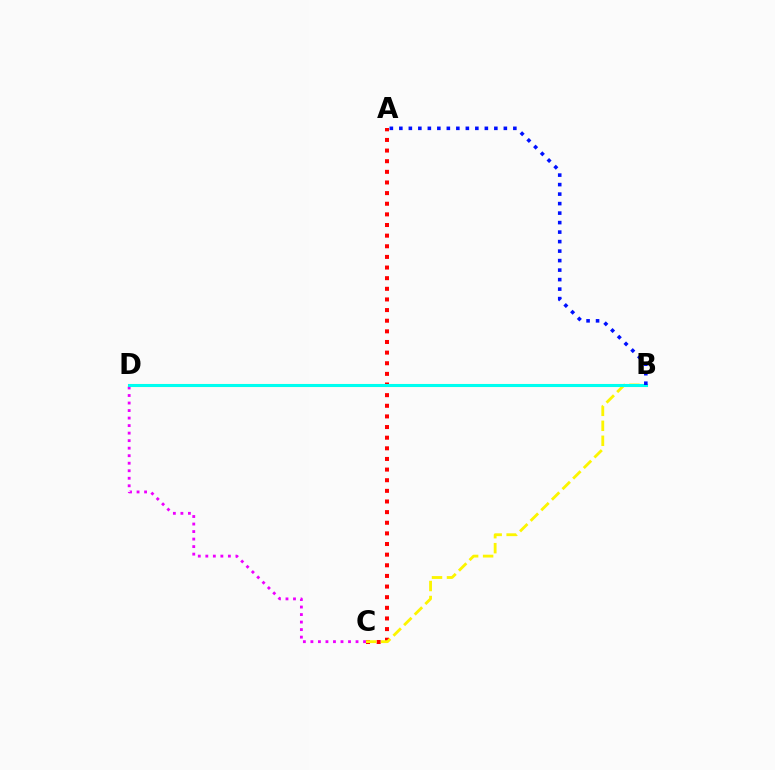{('C', 'D'): [{'color': '#ee00ff', 'line_style': 'dotted', 'thickness': 2.04}], ('A', 'C'): [{'color': '#ff0000', 'line_style': 'dotted', 'thickness': 2.89}], ('B', 'C'): [{'color': '#fcf500', 'line_style': 'dashed', 'thickness': 2.03}], ('B', 'D'): [{'color': '#08ff00', 'line_style': 'solid', 'thickness': 2.2}, {'color': '#00fff6', 'line_style': 'solid', 'thickness': 2.12}], ('A', 'B'): [{'color': '#0010ff', 'line_style': 'dotted', 'thickness': 2.58}]}